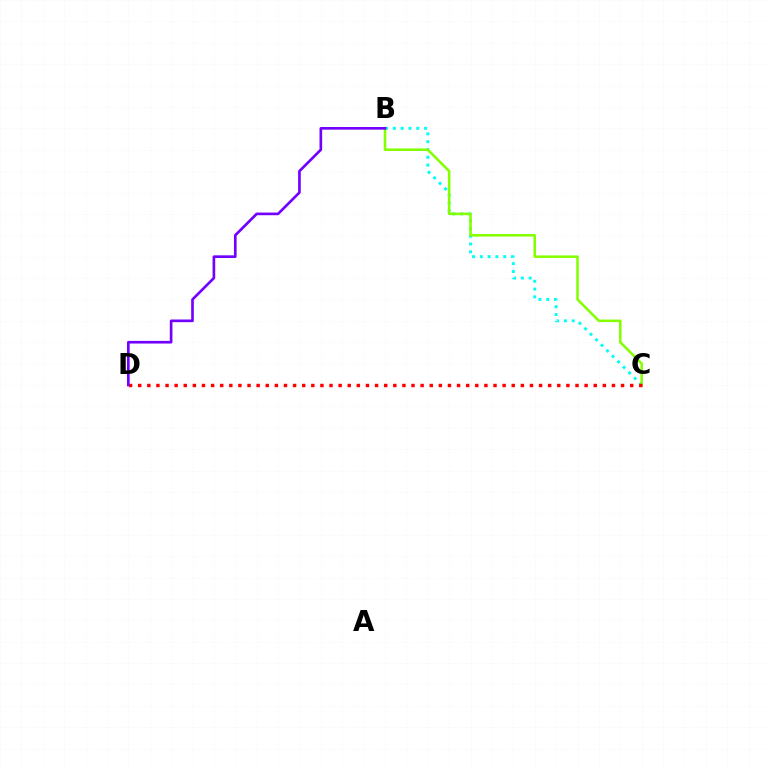{('B', 'C'): [{'color': '#00fff6', 'line_style': 'dotted', 'thickness': 2.12}, {'color': '#84ff00', 'line_style': 'solid', 'thickness': 1.83}], ('C', 'D'): [{'color': '#ff0000', 'line_style': 'dotted', 'thickness': 2.48}], ('B', 'D'): [{'color': '#7200ff', 'line_style': 'solid', 'thickness': 1.91}]}